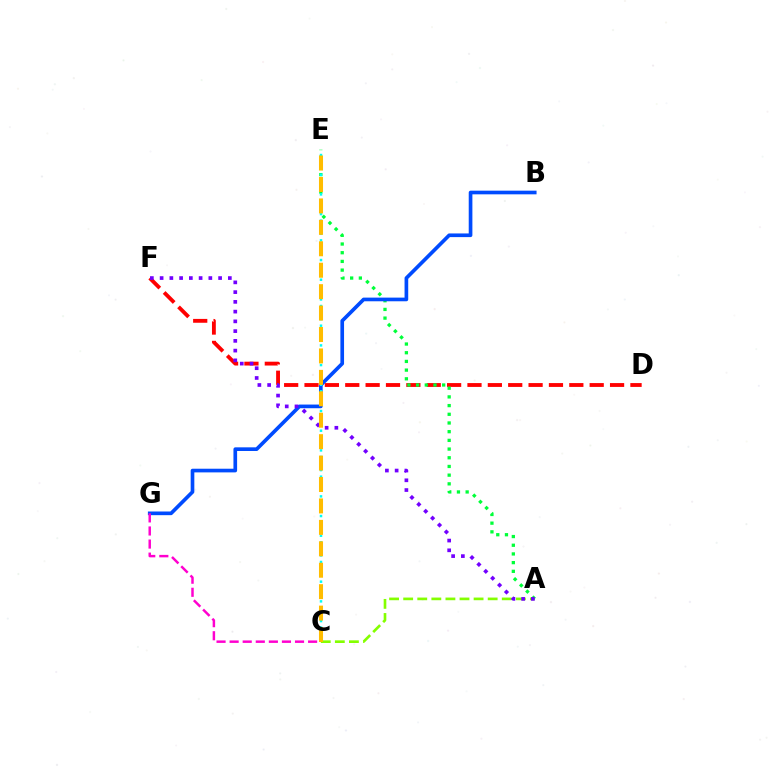{('D', 'F'): [{'color': '#ff0000', 'line_style': 'dashed', 'thickness': 2.77}], ('A', 'C'): [{'color': '#84ff00', 'line_style': 'dashed', 'thickness': 1.91}], ('A', 'E'): [{'color': '#00ff39', 'line_style': 'dotted', 'thickness': 2.36}], ('B', 'G'): [{'color': '#004bff', 'line_style': 'solid', 'thickness': 2.64}], ('C', 'E'): [{'color': '#00fff6', 'line_style': 'dotted', 'thickness': 1.78}, {'color': '#ffbd00', 'line_style': 'dashed', 'thickness': 2.91}], ('C', 'G'): [{'color': '#ff00cf', 'line_style': 'dashed', 'thickness': 1.78}], ('A', 'F'): [{'color': '#7200ff', 'line_style': 'dotted', 'thickness': 2.65}]}